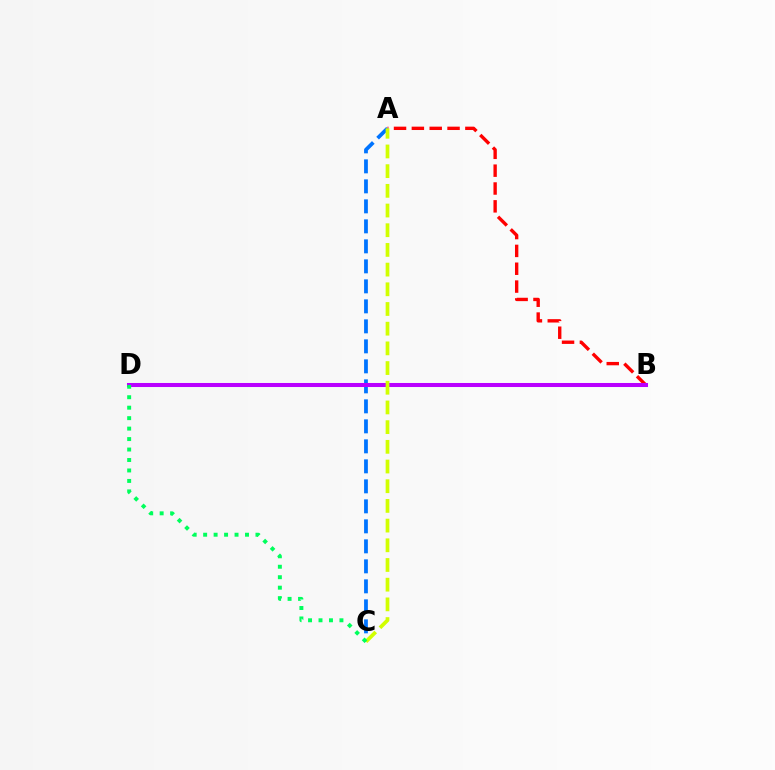{('A', 'B'): [{'color': '#ff0000', 'line_style': 'dashed', 'thickness': 2.42}], ('A', 'C'): [{'color': '#0074ff', 'line_style': 'dashed', 'thickness': 2.72}, {'color': '#d1ff00', 'line_style': 'dashed', 'thickness': 2.68}], ('B', 'D'): [{'color': '#b900ff', 'line_style': 'solid', 'thickness': 2.91}], ('C', 'D'): [{'color': '#00ff5c', 'line_style': 'dotted', 'thickness': 2.84}]}